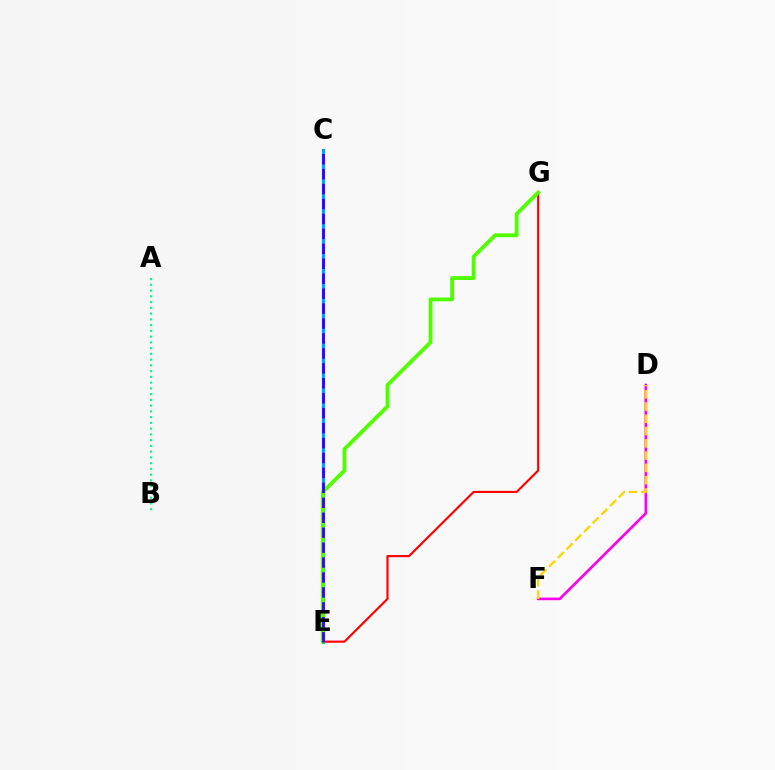{('A', 'B'): [{'color': '#00ff86', 'line_style': 'dotted', 'thickness': 1.56}], ('C', 'E'): [{'color': '#009eff', 'line_style': 'solid', 'thickness': 2.28}, {'color': '#3700ff', 'line_style': 'dashed', 'thickness': 2.03}], ('E', 'G'): [{'color': '#ff0000', 'line_style': 'solid', 'thickness': 1.55}, {'color': '#4fff00', 'line_style': 'solid', 'thickness': 2.75}], ('D', 'F'): [{'color': '#ff00ed', 'line_style': 'solid', 'thickness': 1.91}, {'color': '#ffd500', 'line_style': 'dashed', 'thickness': 1.67}]}